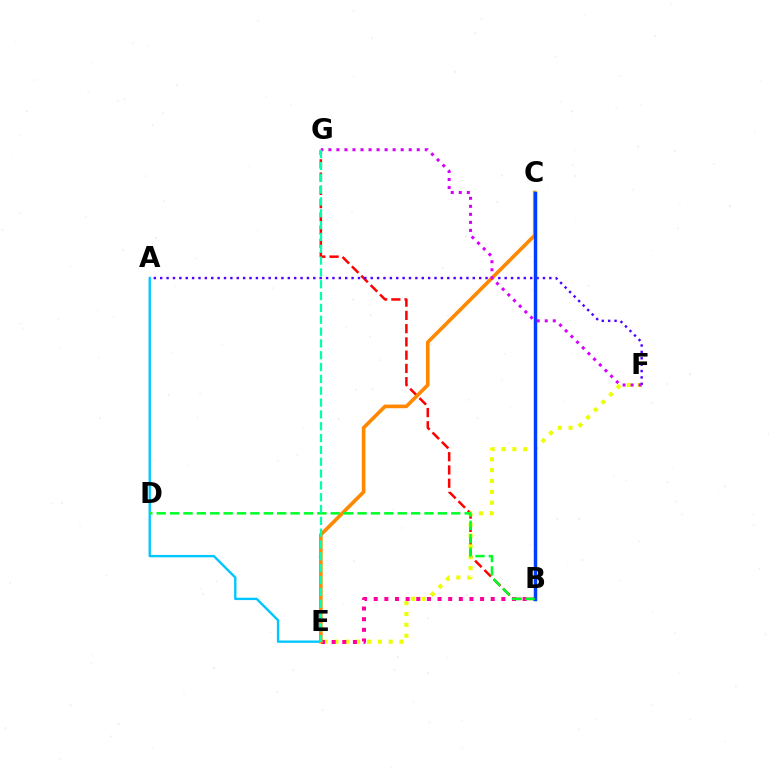{('B', 'G'): [{'color': '#ff0000', 'line_style': 'dashed', 'thickness': 1.8}], ('E', 'F'): [{'color': '#eeff00', 'line_style': 'dotted', 'thickness': 2.95}], ('A', 'E'): [{'color': '#00c7ff', 'line_style': 'solid', 'thickness': 1.71}], ('A', 'F'): [{'color': '#4f00ff', 'line_style': 'dotted', 'thickness': 1.73}], ('B', 'E'): [{'color': '#ff00a0', 'line_style': 'dotted', 'thickness': 2.89}], ('C', 'E'): [{'color': '#ff8800', 'line_style': 'solid', 'thickness': 2.61}], ('B', 'C'): [{'color': '#66ff00', 'line_style': 'solid', 'thickness': 2.43}, {'color': '#003fff', 'line_style': 'solid', 'thickness': 2.39}], ('F', 'G'): [{'color': '#d600ff', 'line_style': 'dotted', 'thickness': 2.18}], ('B', 'D'): [{'color': '#00ff27', 'line_style': 'dashed', 'thickness': 1.82}], ('E', 'G'): [{'color': '#00ffaf', 'line_style': 'dashed', 'thickness': 1.61}]}